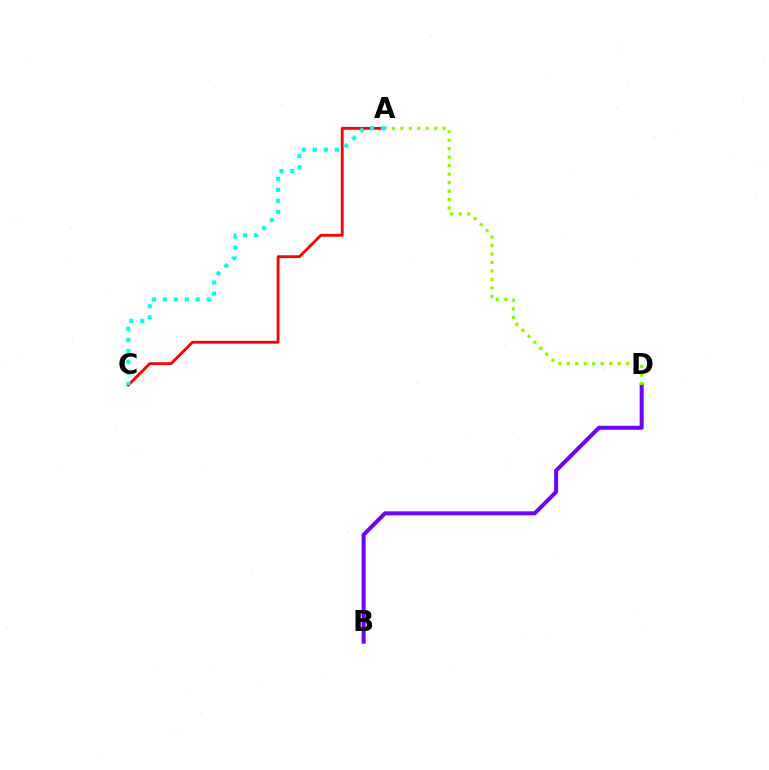{('B', 'D'): [{'color': '#7200ff', 'line_style': 'solid', 'thickness': 2.87}], ('A', 'C'): [{'color': '#ff0000', 'line_style': 'solid', 'thickness': 2.04}, {'color': '#00fff6', 'line_style': 'dotted', 'thickness': 2.99}], ('A', 'D'): [{'color': '#84ff00', 'line_style': 'dotted', 'thickness': 2.3}]}